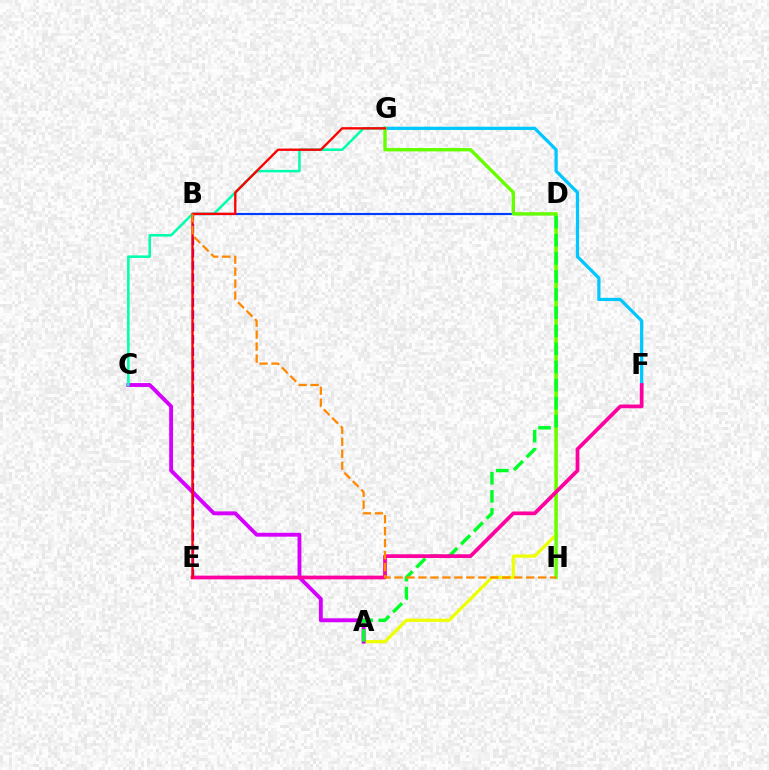{('A', 'D'): [{'color': '#eeff00', 'line_style': 'solid', 'thickness': 2.32}, {'color': '#00ff27', 'line_style': 'dashed', 'thickness': 2.46}], ('A', 'C'): [{'color': '#d600ff', 'line_style': 'solid', 'thickness': 2.79}], ('F', 'G'): [{'color': '#00c7ff', 'line_style': 'solid', 'thickness': 2.34}], ('B', 'E'): [{'color': '#4f00ff', 'line_style': 'dashed', 'thickness': 1.68}], ('C', 'G'): [{'color': '#00ffaf', 'line_style': 'solid', 'thickness': 1.82}], ('B', 'D'): [{'color': '#003fff', 'line_style': 'solid', 'thickness': 1.56}], ('G', 'H'): [{'color': '#66ff00', 'line_style': 'solid', 'thickness': 2.44}], ('E', 'F'): [{'color': '#ff00a0', 'line_style': 'solid', 'thickness': 2.69}], ('E', 'G'): [{'color': '#ff0000', 'line_style': 'solid', 'thickness': 1.68}], ('B', 'H'): [{'color': '#ff8800', 'line_style': 'dashed', 'thickness': 1.63}]}